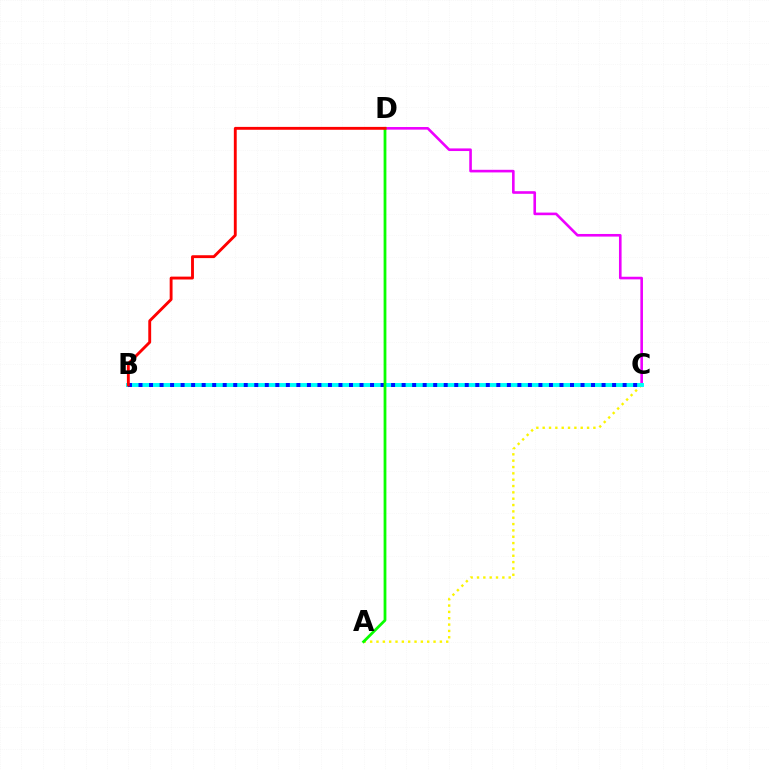{('C', 'D'): [{'color': '#ee00ff', 'line_style': 'solid', 'thickness': 1.88}], ('A', 'C'): [{'color': '#fcf500', 'line_style': 'dotted', 'thickness': 1.72}], ('B', 'C'): [{'color': '#00fff6', 'line_style': 'solid', 'thickness': 2.82}, {'color': '#0010ff', 'line_style': 'dotted', 'thickness': 2.86}], ('A', 'D'): [{'color': '#08ff00', 'line_style': 'solid', 'thickness': 2.0}], ('B', 'D'): [{'color': '#ff0000', 'line_style': 'solid', 'thickness': 2.07}]}